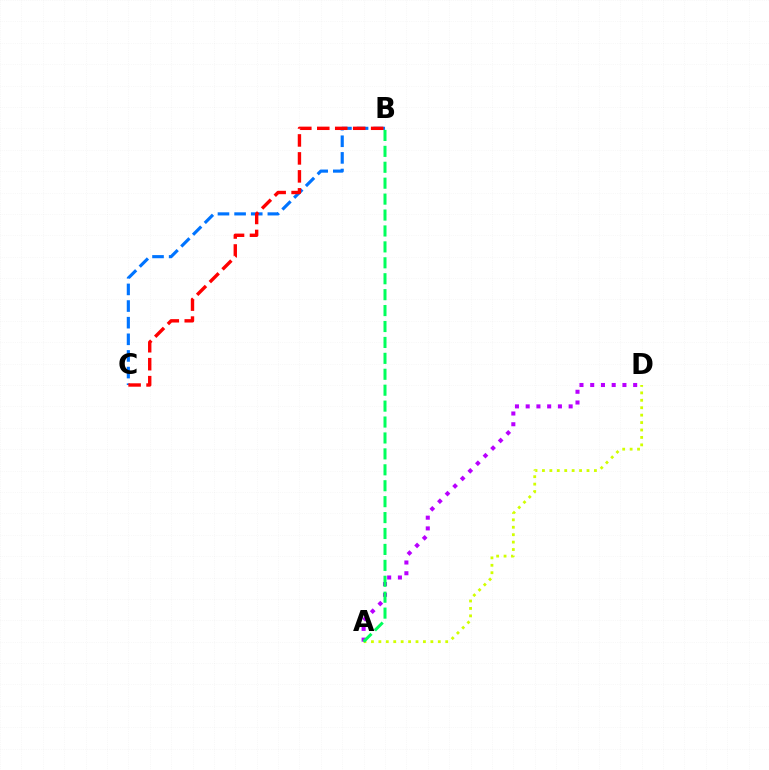{('A', 'D'): [{'color': '#d1ff00', 'line_style': 'dotted', 'thickness': 2.02}, {'color': '#b900ff', 'line_style': 'dotted', 'thickness': 2.92}], ('B', 'C'): [{'color': '#0074ff', 'line_style': 'dashed', 'thickness': 2.26}, {'color': '#ff0000', 'line_style': 'dashed', 'thickness': 2.44}], ('A', 'B'): [{'color': '#00ff5c', 'line_style': 'dashed', 'thickness': 2.16}]}